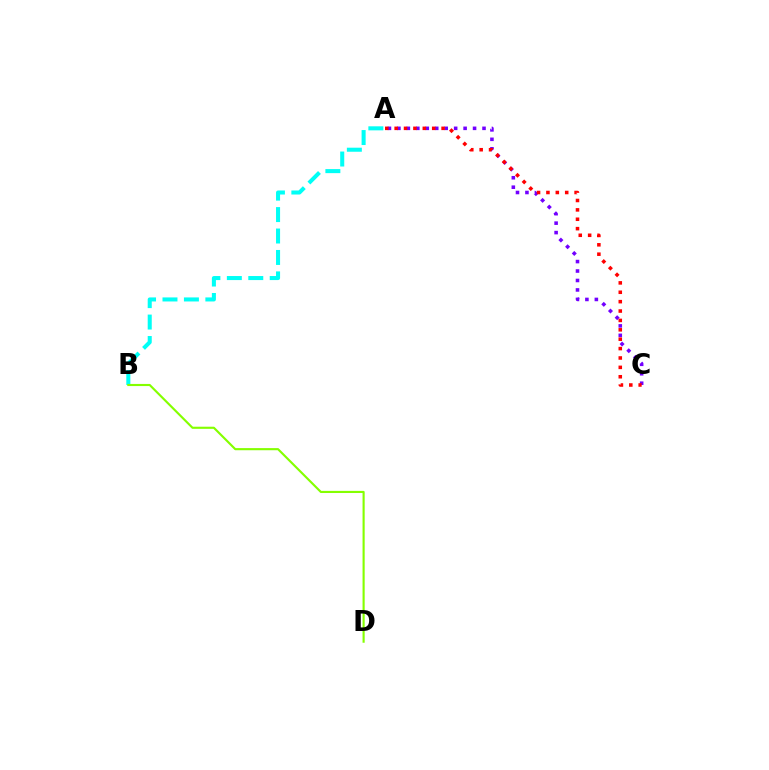{('A', 'C'): [{'color': '#7200ff', 'line_style': 'dotted', 'thickness': 2.57}, {'color': '#ff0000', 'line_style': 'dotted', 'thickness': 2.55}], ('A', 'B'): [{'color': '#00fff6', 'line_style': 'dashed', 'thickness': 2.91}], ('B', 'D'): [{'color': '#84ff00', 'line_style': 'solid', 'thickness': 1.53}]}